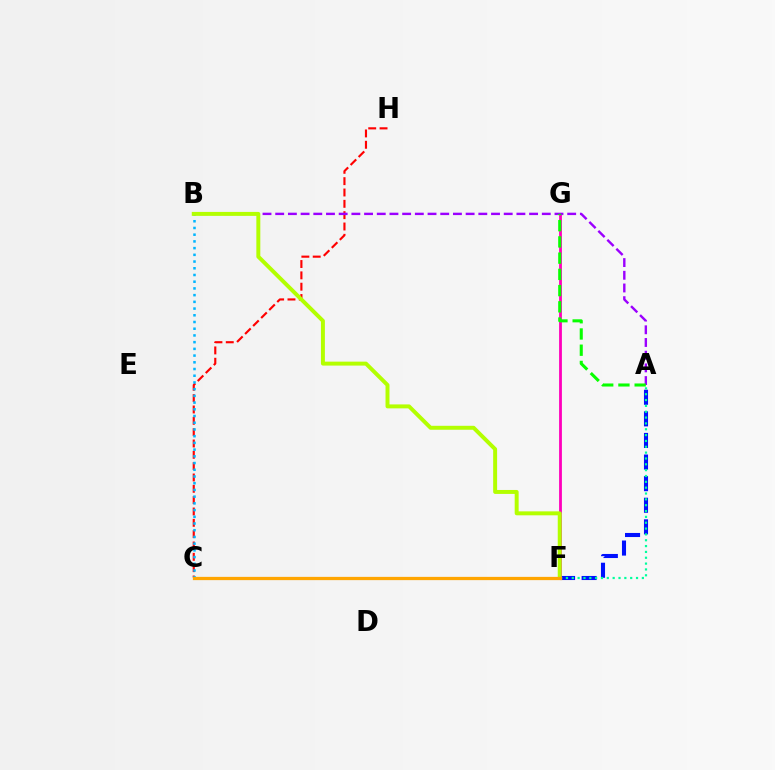{('A', 'F'): [{'color': '#0010ff', 'line_style': 'dashed', 'thickness': 2.93}, {'color': '#00ff9d', 'line_style': 'dotted', 'thickness': 1.59}], ('C', 'H'): [{'color': '#ff0000', 'line_style': 'dashed', 'thickness': 1.54}], ('B', 'C'): [{'color': '#00b5ff', 'line_style': 'dotted', 'thickness': 1.82}], ('F', 'G'): [{'color': '#ff00bd', 'line_style': 'solid', 'thickness': 2.01}], ('A', 'B'): [{'color': '#9b00ff', 'line_style': 'dashed', 'thickness': 1.72}], ('B', 'F'): [{'color': '#b3ff00', 'line_style': 'solid', 'thickness': 2.84}], ('A', 'G'): [{'color': '#08ff00', 'line_style': 'dashed', 'thickness': 2.2}], ('C', 'F'): [{'color': '#ffa500', 'line_style': 'solid', 'thickness': 2.34}]}